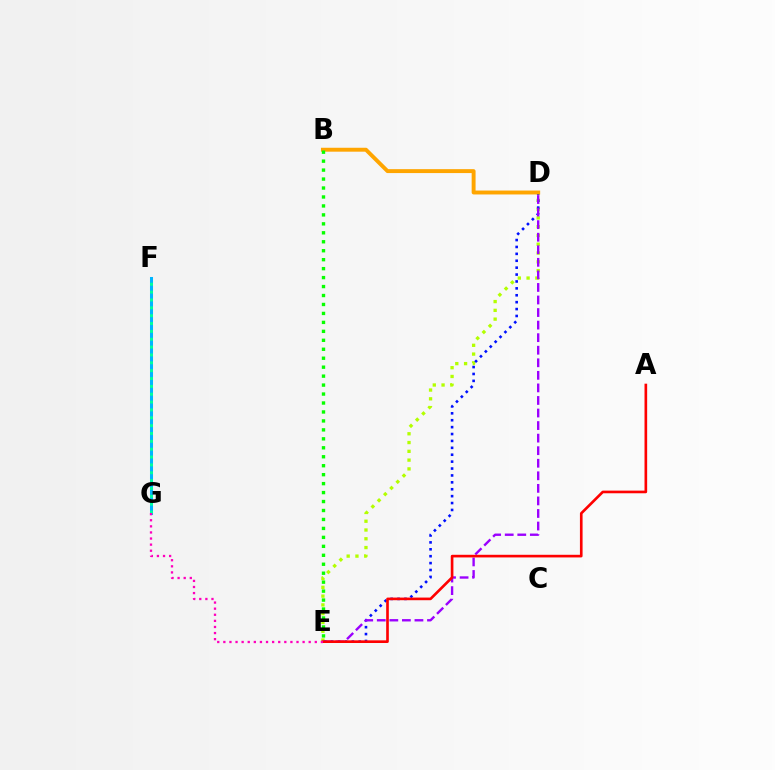{('F', 'G'): [{'color': '#00b5ff', 'line_style': 'solid', 'thickness': 2.18}, {'color': '#00ff9d', 'line_style': 'dotted', 'thickness': 2.13}], ('D', 'E'): [{'color': '#b3ff00', 'line_style': 'dotted', 'thickness': 2.39}, {'color': '#0010ff', 'line_style': 'dotted', 'thickness': 1.88}, {'color': '#9b00ff', 'line_style': 'dashed', 'thickness': 1.71}], ('A', 'E'): [{'color': '#ff0000', 'line_style': 'solid', 'thickness': 1.91}], ('B', 'D'): [{'color': '#ffa500', 'line_style': 'solid', 'thickness': 2.82}], ('E', 'G'): [{'color': '#ff00bd', 'line_style': 'dotted', 'thickness': 1.66}], ('B', 'E'): [{'color': '#08ff00', 'line_style': 'dotted', 'thickness': 2.43}]}